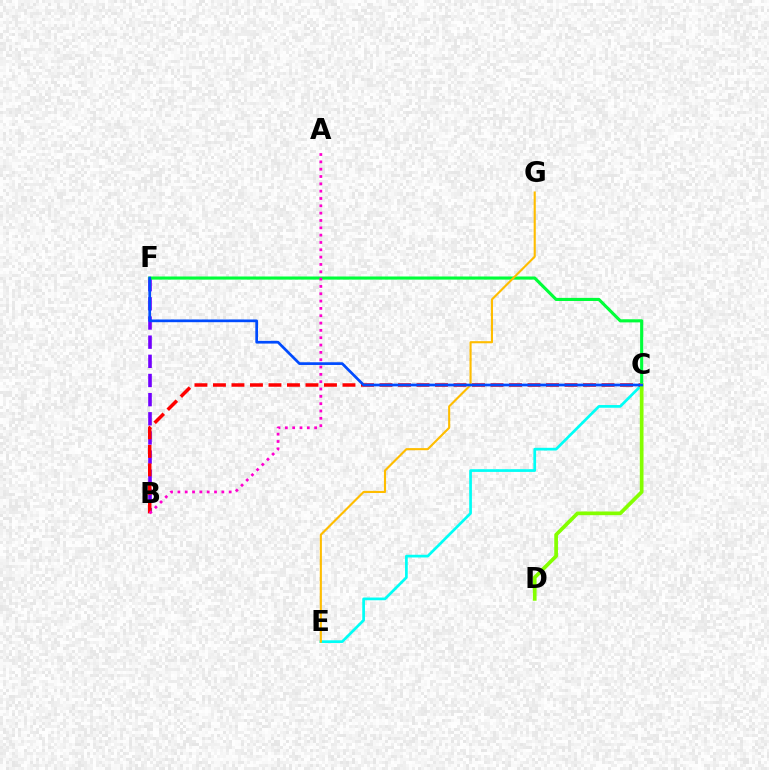{('B', 'F'): [{'color': '#7200ff', 'line_style': 'dashed', 'thickness': 2.6}], ('C', 'F'): [{'color': '#00ff39', 'line_style': 'solid', 'thickness': 2.24}, {'color': '#004bff', 'line_style': 'solid', 'thickness': 1.95}], ('C', 'E'): [{'color': '#00fff6', 'line_style': 'solid', 'thickness': 1.95}], ('B', 'C'): [{'color': '#ff0000', 'line_style': 'dashed', 'thickness': 2.51}], ('E', 'G'): [{'color': '#ffbd00', 'line_style': 'solid', 'thickness': 1.53}], ('C', 'D'): [{'color': '#84ff00', 'line_style': 'solid', 'thickness': 2.67}], ('A', 'B'): [{'color': '#ff00cf', 'line_style': 'dotted', 'thickness': 1.99}]}